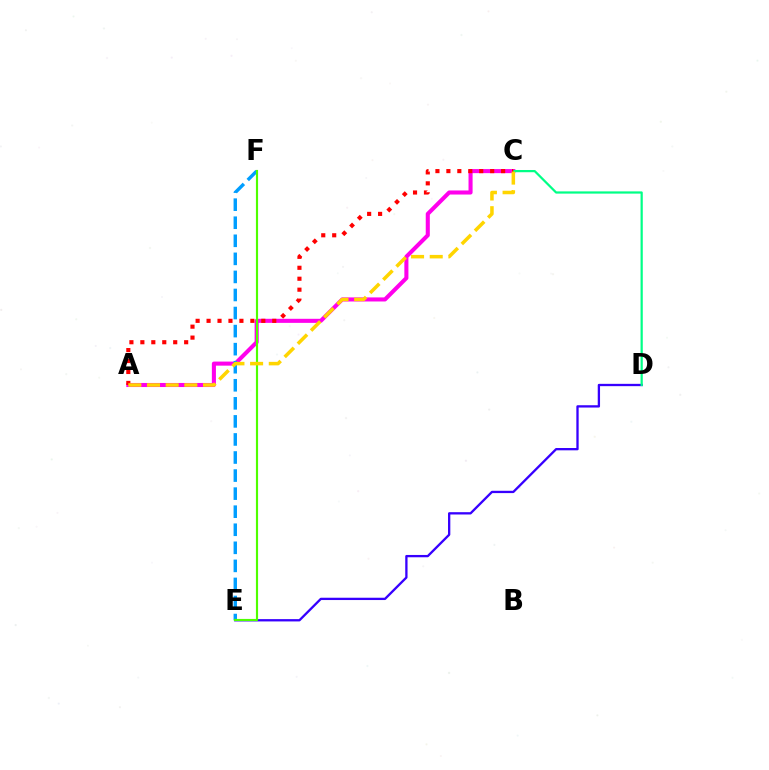{('D', 'E'): [{'color': '#3700ff', 'line_style': 'solid', 'thickness': 1.66}], ('A', 'C'): [{'color': '#ff00ed', 'line_style': 'solid', 'thickness': 2.93}, {'color': '#ff0000', 'line_style': 'dotted', 'thickness': 2.97}, {'color': '#ffd500', 'line_style': 'dashed', 'thickness': 2.53}], ('E', 'F'): [{'color': '#009eff', 'line_style': 'dashed', 'thickness': 2.45}, {'color': '#4fff00', 'line_style': 'solid', 'thickness': 1.54}], ('C', 'D'): [{'color': '#00ff86', 'line_style': 'solid', 'thickness': 1.6}]}